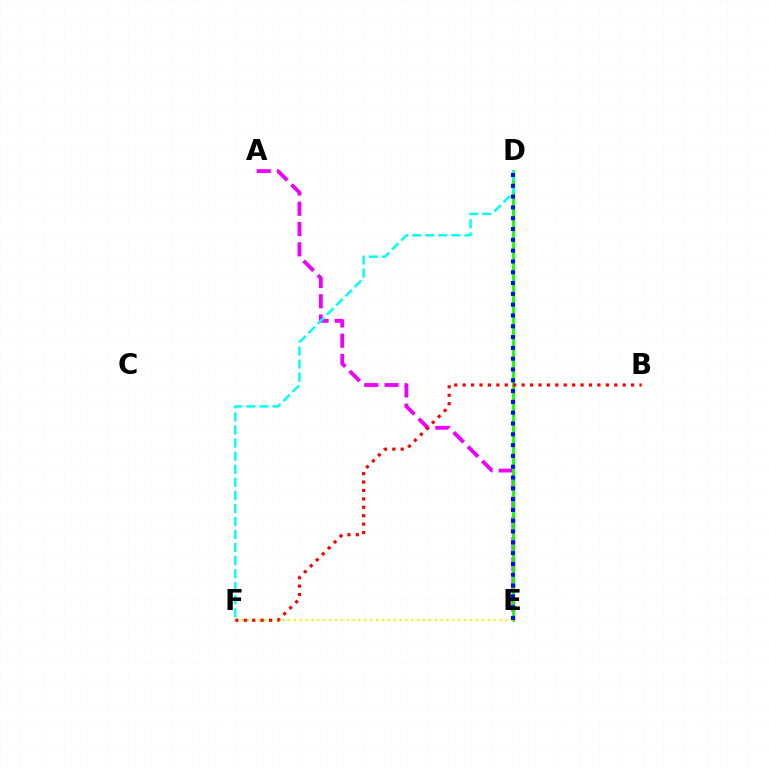{('A', 'E'): [{'color': '#ee00ff', 'line_style': 'dashed', 'thickness': 2.75}], ('D', 'E'): [{'color': '#08ff00', 'line_style': 'solid', 'thickness': 1.98}, {'color': '#0010ff', 'line_style': 'dotted', 'thickness': 2.94}], ('E', 'F'): [{'color': '#fcf500', 'line_style': 'dotted', 'thickness': 1.6}], ('D', 'F'): [{'color': '#00fff6', 'line_style': 'dashed', 'thickness': 1.77}], ('B', 'F'): [{'color': '#ff0000', 'line_style': 'dotted', 'thickness': 2.29}]}